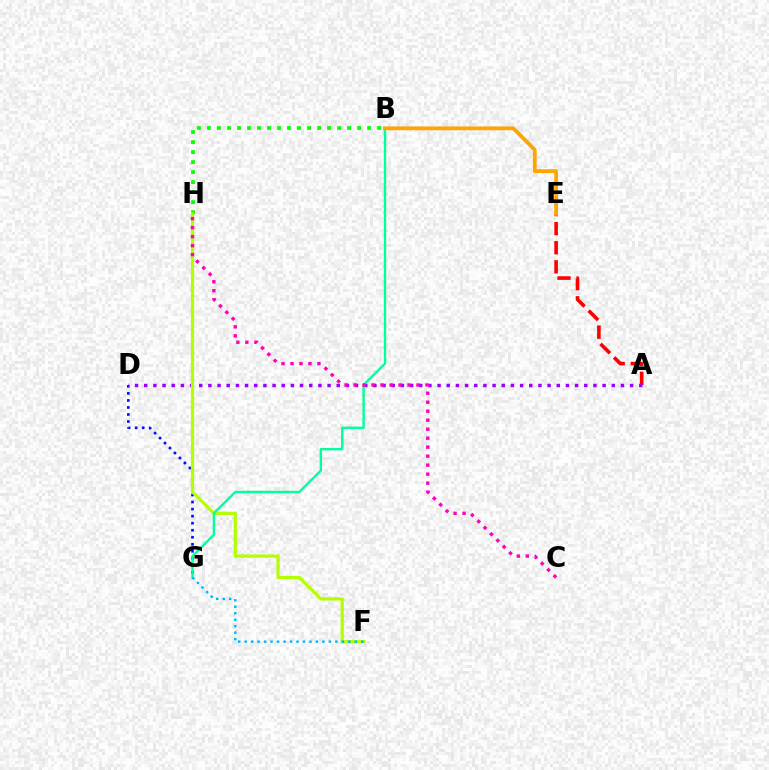{('B', 'H'): [{'color': '#08ff00', 'line_style': 'dotted', 'thickness': 2.72}], ('A', 'E'): [{'color': '#ff0000', 'line_style': 'dashed', 'thickness': 2.6}], ('D', 'G'): [{'color': '#0010ff', 'line_style': 'dotted', 'thickness': 1.91}], ('A', 'D'): [{'color': '#9b00ff', 'line_style': 'dotted', 'thickness': 2.49}], ('F', 'H'): [{'color': '#b3ff00', 'line_style': 'solid', 'thickness': 2.32}], ('B', 'G'): [{'color': '#00ff9d', 'line_style': 'solid', 'thickness': 1.71}], ('C', 'H'): [{'color': '#ff00bd', 'line_style': 'dotted', 'thickness': 2.44}], ('B', 'E'): [{'color': '#ffa500', 'line_style': 'solid', 'thickness': 2.73}], ('F', 'G'): [{'color': '#00b5ff', 'line_style': 'dotted', 'thickness': 1.76}]}